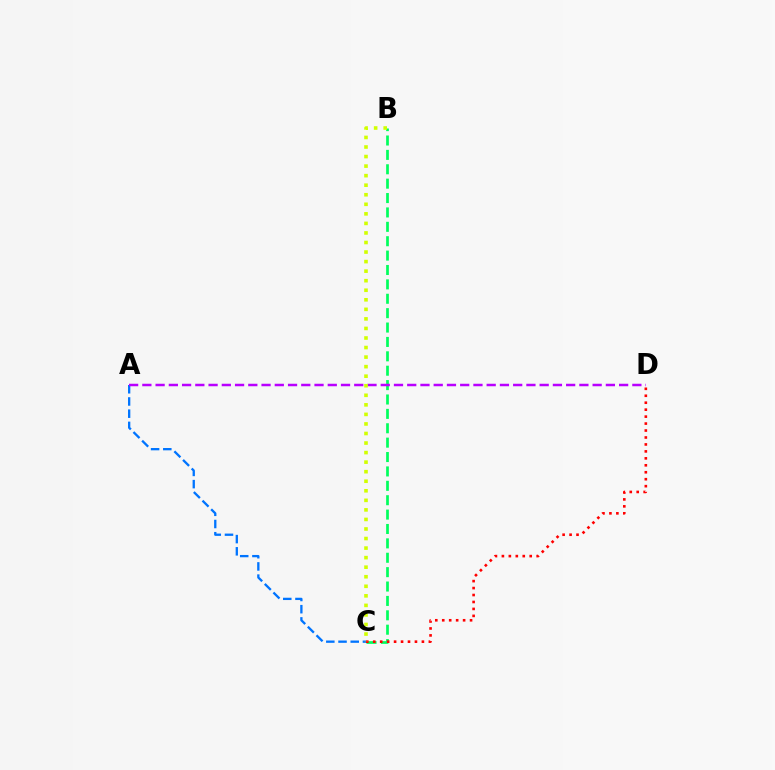{('B', 'C'): [{'color': '#00ff5c', 'line_style': 'dashed', 'thickness': 1.95}, {'color': '#d1ff00', 'line_style': 'dotted', 'thickness': 2.59}], ('A', 'C'): [{'color': '#0074ff', 'line_style': 'dashed', 'thickness': 1.66}], ('A', 'D'): [{'color': '#b900ff', 'line_style': 'dashed', 'thickness': 1.8}], ('C', 'D'): [{'color': '#ff0000', 'line_style': 'dotted', 'thickness': 1.89}]}